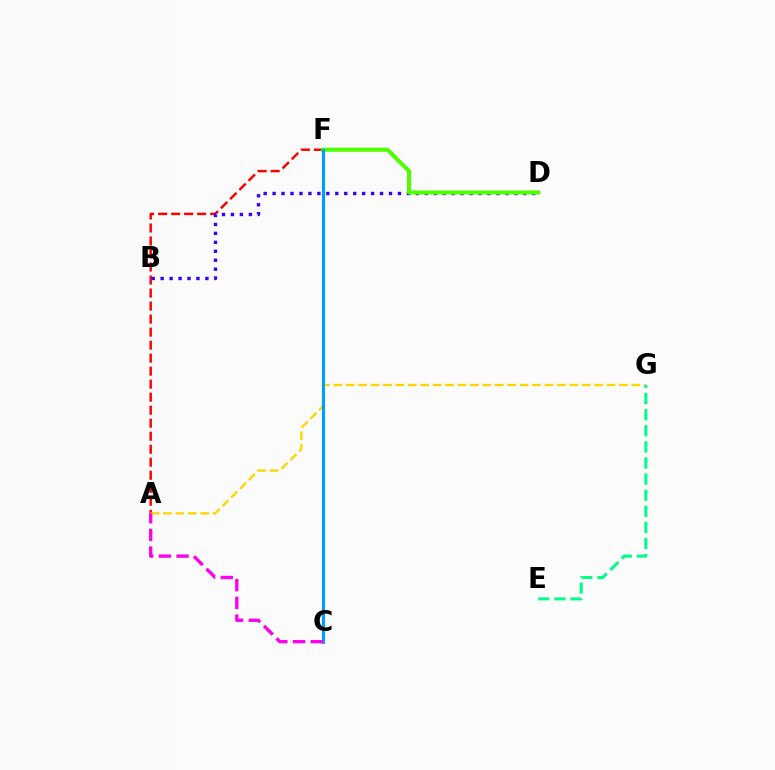{('A', 'F'): [{'color': '#ff0000', 'line_style': 'dashed', 'thickness': 1.77}], ('B', 'D'): [{'color': '#3700ff', 'line_style': 'dotted', 'thickness': 2.43}], ('D', 'F'): [{'color': '#4fff00', 'line_style': 'solid', 'thickness': 2.91}], ('A', 'G'): [{'color': '#ffd500', 'line_style': 'dashed', 'thickness': 1.69}], ('C', 'F'): [{'color': '#009eff', 'line_style': 'solid', 'thickness': 2.22}], ('A', 'C'): [{'color': '#ff00ed', 'line_style': 'dashed', 'thickness': 2.4}], ('E', 'G'): [{'color': '#00ff86', 'line_style': 'dashed', 'thickness': 2.19}]}